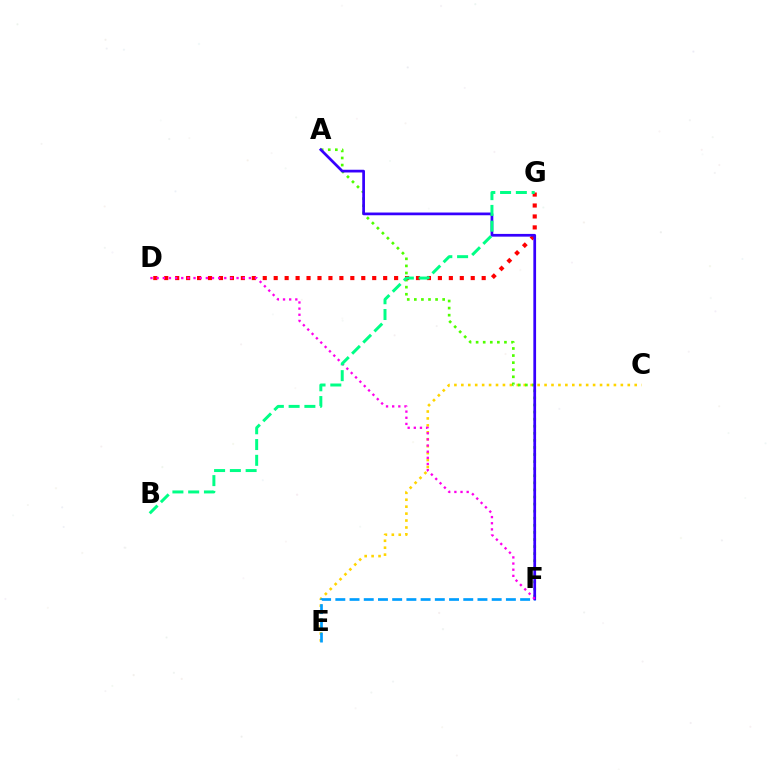{('C', 'E'): [{'color': '#ffd500', 'line_style': 'dotted', 'thickness': 1.88}], ('A', 'F'): [{'color': '#4fff00', 'line_style': 'dotted', 'thickness': 1.92}, {'color': '#3700ff', 'line_style': 'solid', 'thickness': 1.96}], ('D', 'G'): [{'color': '#ff0000', 'line_style': 'dotted', 'thickness': 2.97}], ('E', 'F'): [{'color': '#009eff', 'line_style': 'dashed', 'thickness': 1.93}], ('D', 'F'): [{'color': '#ff00ed', 'line_style': 'dotted', 'thickness': 1.67}], ('B', 'G'): [{'color': '#00ff86', 'line_style': 'dashed', 'thickness': 2.14}]}